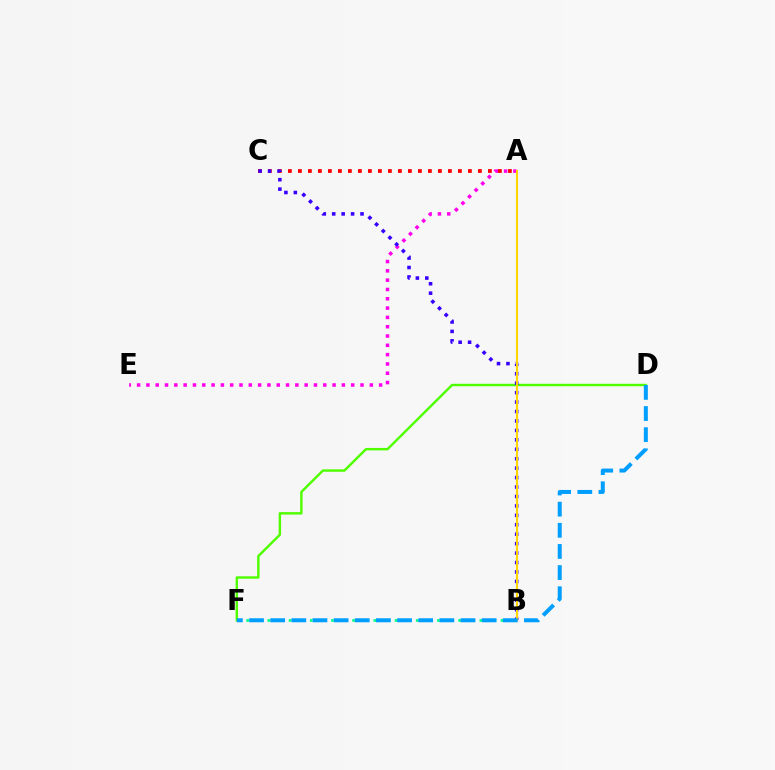{('A', 'E'): [{'color': '#ff00ed', 'line_style': 'dotted', 'thickness': 2.53}], ('A', 'C'): [{'color': '#ff0000', 'line_style': 'dotted', 'thickness': 2.72}], ('D', 'F'): [{'color': '#4fff00', 'line_style': 'solid', 'thickness': 1.75}, {'color': '#009eff', 'line_style': 'dashed', 'thickness': 2.87}], ('B', 'C'): [{'color': '#3700ff', 'line_style': 'dotted', 'thickness': 2.56}], ('B', 'F'): [{'color': '#00ff86', 'line_style': 'dotted', 'thickness': 1.92}], ('A', 'B'): [{'color': '#ffd500', 'line_style': 'solid', 'thickness': 1.52}]}